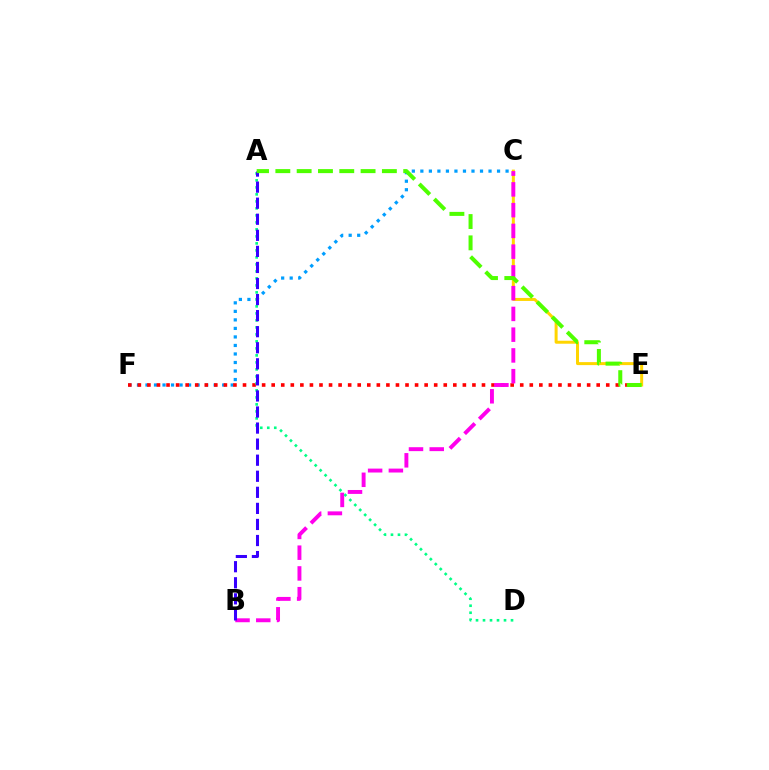{('C', 'F'): [{'color': '#009eff', 'line_style': 'dotted', 'thickness': 2.32}], ('E', 'F'): [{'color': '#ff0000', 'line_style': 'dotted', 'thickness': 2.6}], ('C', 'E'): [{'color': '#ffd500', 'line_style': 'solid', 'thickness': 2.16}], ('B', 'C'): [{'color': '#ff00ed', 'line_style': 'dashed', 'thickness': 2.82}], ('A', 'D'): [{'color': '#00ff86', 'line_style': 'dotted', 'thickness': 1.9}], ('A', 'B'): [{'color': '#3700ff', 'line_style': 'dashed', 'thickness': 2.18}], ('A', 'E'): [{'color': '#4fff00', 'line_style': 'dashed', 'thickness': 2.89}]}